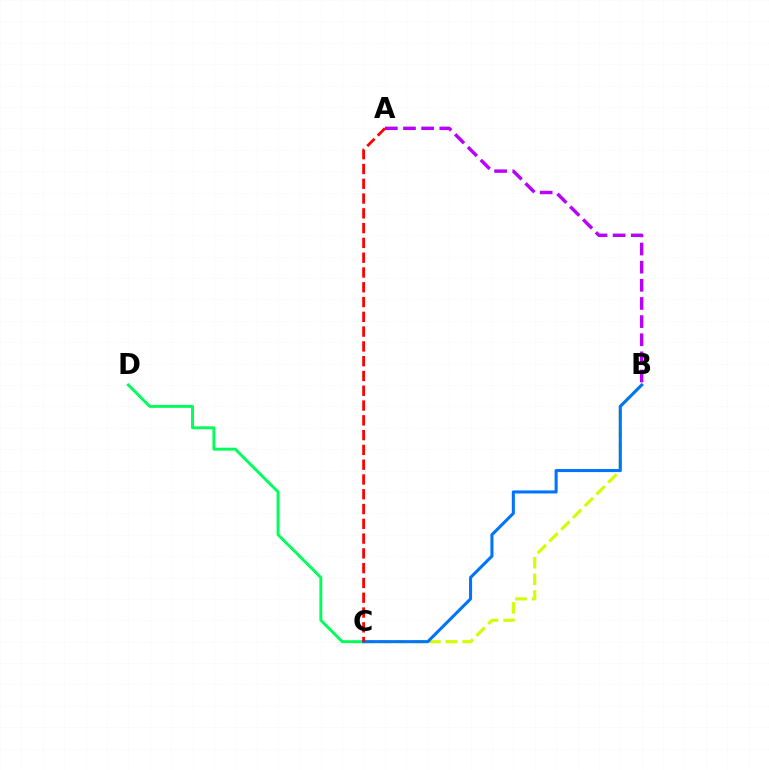{('C', 'D'): [{'color': '#00ff5c', 'line_style': 'solid', 'thickness': 2.11}], ('A', 'B'): [{'color': '#b900ff', 'line_style': 'dashed', 'thickness': 2.46}], ('B', 'C'): [{'color': '#d1ff00', 'line_style': 'dashed', 'thickness': 2.26}, {'color': '#0074ff', 'line_style': 'solid', 'thickness': 2.2}], ('A', 'C'): [{'color': '#ff0000', 'line_style': 'dashed', 'thickness': 2.01}]}